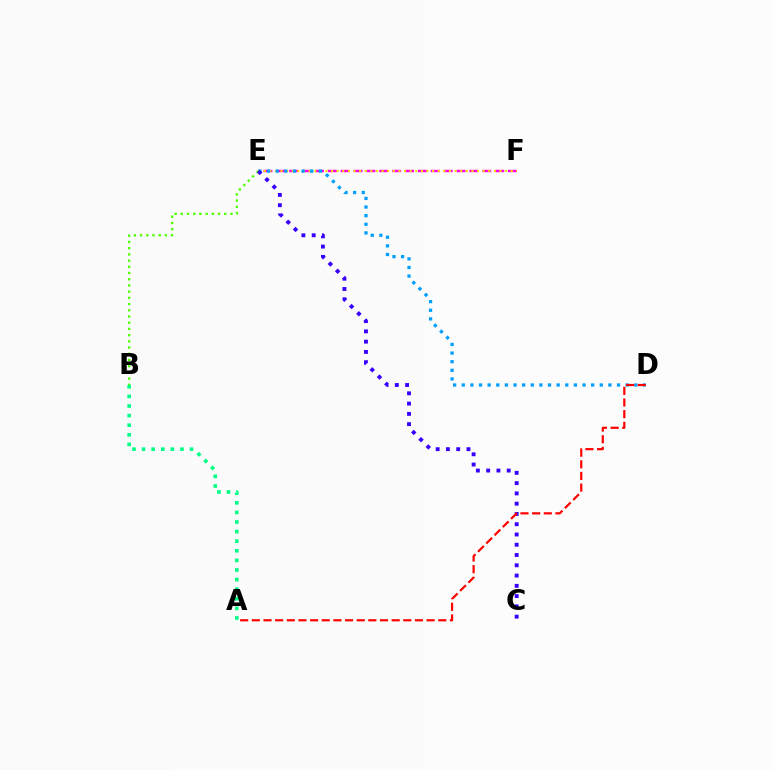{('E', 'F'): [{'color': '#ff00ed', 'line_style': 'dashed', 'thickness': 1.75}, {'color': '#ffd500', 'line_style': 'dotted', 'thickness': 1.53}], ('D', 'E'): [{'color': '#009eff', 'line_style': 'dotted', 'thickness': 2.34}], ('A', 'B'): [{'color': '#00ff86', 'line_style': 'dotted', 'thickness': 2.61}], ('B', 'E'): [{'color': '#4fff00', 'line_style': 'dotted', 'thickness': 1.69}], ('C', 'E'): [{'color': '#3700ff', 'line_style': 'dotted', 'thickness': 2.79}], ('A', 'D'): [{'color': '#ff0000', 'line_style': 'dashed', 'thickness': 1.58}]}